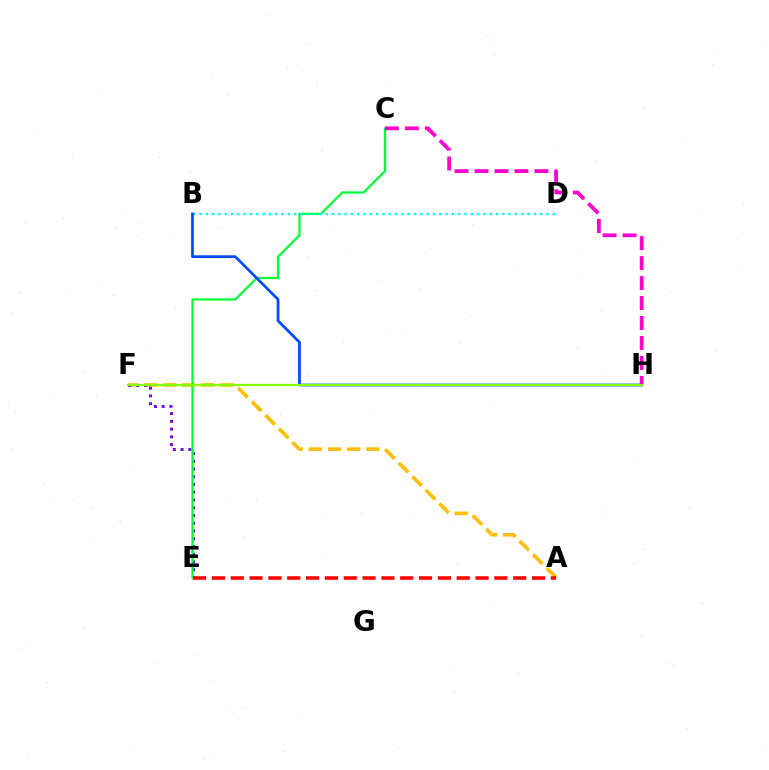{('A', 'F'): [{'color': '#ffbd00', 'line_style': 'dashed', 'thickness': 2.6}], ('E', 'F'): [{'color': '#7200ff', 'line_style': 'dotted', 'thickness': 2.1}], ('C', 'E'): [{'color': '#00ff39', 'line_style': 'solid', 'thickness': 1.63}], ('B', 'D'): [{'color': '#00fff6', 'line_style': 'dotted', 'thickness': 1.71}], ('B', 'H'): [{'color': '#004bff', 'line_style': 'solid', 'thickness': 1.98}], ('C', 'H'): [{'color': '#ff00cf', 'line_style': 'dashed', 'thickness': 2.71}], ('A', 'E'): [{'color': '#ff0000', 'line_style': 'dashed', 'thickness': 2.56}], ('F', 'H'): [{'color': '#84ff00', 'line_style': 'solid', 'thickness': 1.62}]}